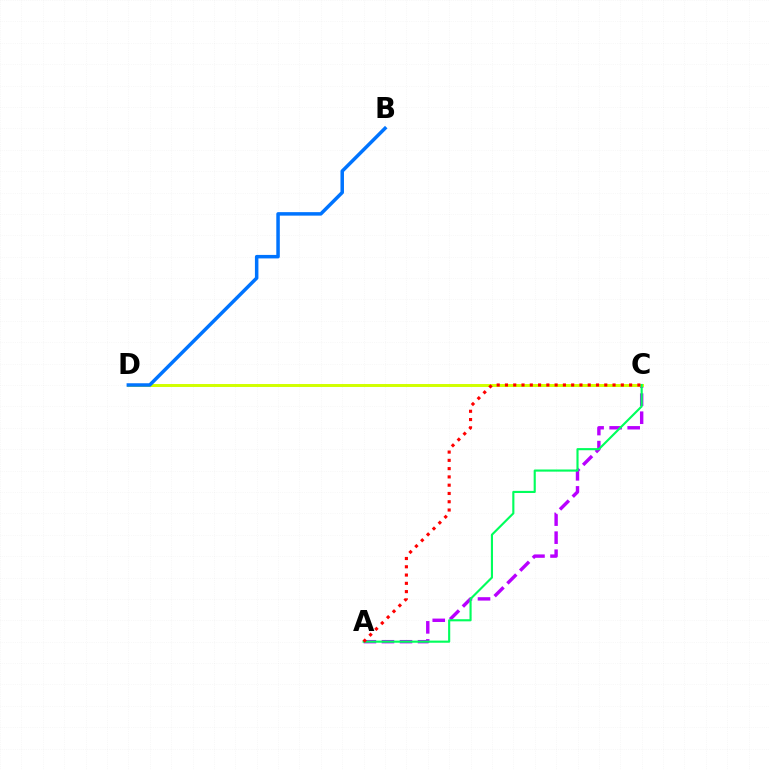{('A', 'C'): [{'color': '#b900ff', 'line_style': 'dashed', 'thickness': 2.45}, {'color': '#00ff5c', 'line_style': 'solid', 'thickness': 1.53}, {'color': '#ff0000', 'line_style': 'dotted', 'thickness': 2.25}], ('C', 'D'): [{'color': '#d1ff00', 'line_style': 'solid', 'thickness': 2.13}], ('B', 'D'): [{'color': '#0074ff', 'line_style': 'solid', 'thickness': 2.52}]}